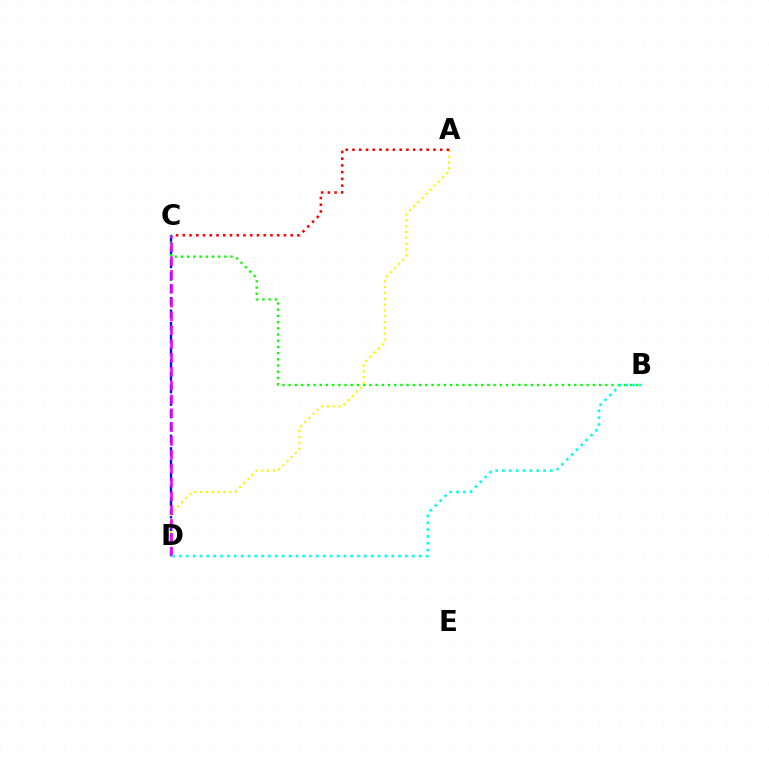{('C', 'D'): [{'color': '#0010ff', 'line_style': 'dashed', 'thickness': 1.7}, {'color': '#ee00ff', 'line_style': 'dashed', 'thickness': 1.88}], ('B', 'C'): [{'color': '#08ff00', 'line_style': 'dotted', 'thickness': 1.69}], ('A', 'D'): [{'color': '#fcf500', 'line_style': 'dotted', 'thickness': 1.58}], ('B', 'D'): [{'color': '#00fff6', 'line_style': 'dotted', 'thickness': 1.86}], ('A', 'C'): [{'color': '#ff0000', 'line_style': 'dotted', 'thickness': 1.83}]}